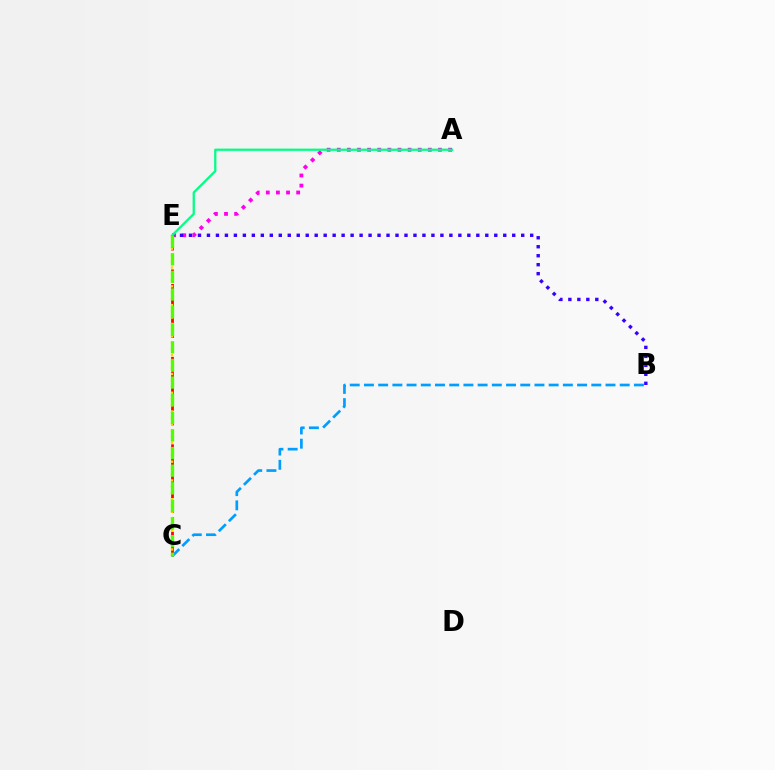{('C', 'E'): [{'color': '#ff0000', 'line_style': 'dashed', 'thickness': 1.98}, {'color': '#ffd500', 'line_style': 'dotted', 'thickness': 1.7}, {'color': '#4fff00', 'line_style': 'dashed', 'thickness': 2.39}], ('B', 'C'): [{'color': '#009eff', 'line_style': 'dashed', 'thickness': 1.93}], ('A', 'E'): [{'color': '#ff00ed', 'line_style': 'dotted', 'thickness': 2.75}, {'color': '#00ff86', 'line_style': 'solid', 'thickness': 1.63}], ('B', 'E'): [{'color': '#3700ff', 'line_style': 'dotted', 'thickness': 2.44}]}